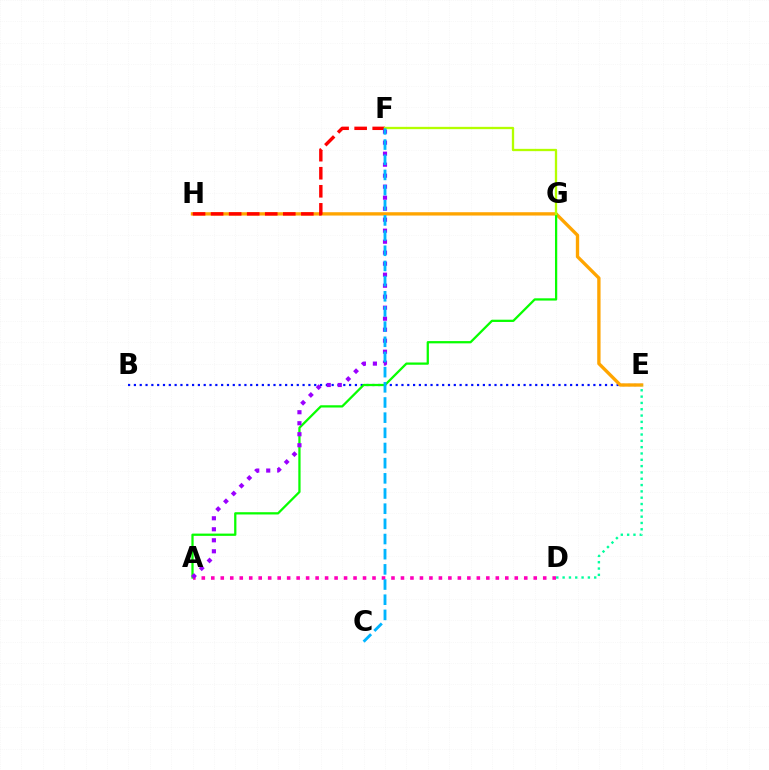{('B', 'E'): [{'color': '#0010ff', 'line_style': 'dotted', 'thickness': 1.58}], ('E', 'H'): [{'color': '#ffa500', 'line_style': 'solid', 'thickness': 2.4}], ('A', 'G'): [{'color': '#08ff00', 'line_style': 'solid', 'thickness': 1.63}], ('F', 'H'): [{'color': '#ff0000', 'line_style': 'dashed', 'thickness': 2.45}], ('A', 'D'): [{'color': '#ff00bd', 'line_style': 'dotted', 'thickness': 2.58}], ('A', 'F'): [{'color': '#9b00ff', 'line_style': 'dotted', 'thickness': 2.99}], ('F', 'G'): [{'color': '#b3ff00', 'line_style': 'solid', 'thickness': 1.67}], ('C', 'F'): [{'color': '#00b5ff', 'line_style': 'dashed', 'thickness': 2.06}], ('D', 'E'): [{'color': '#00ff9d', 'line_style': 'dotted', 'thickness': 1.72}]}